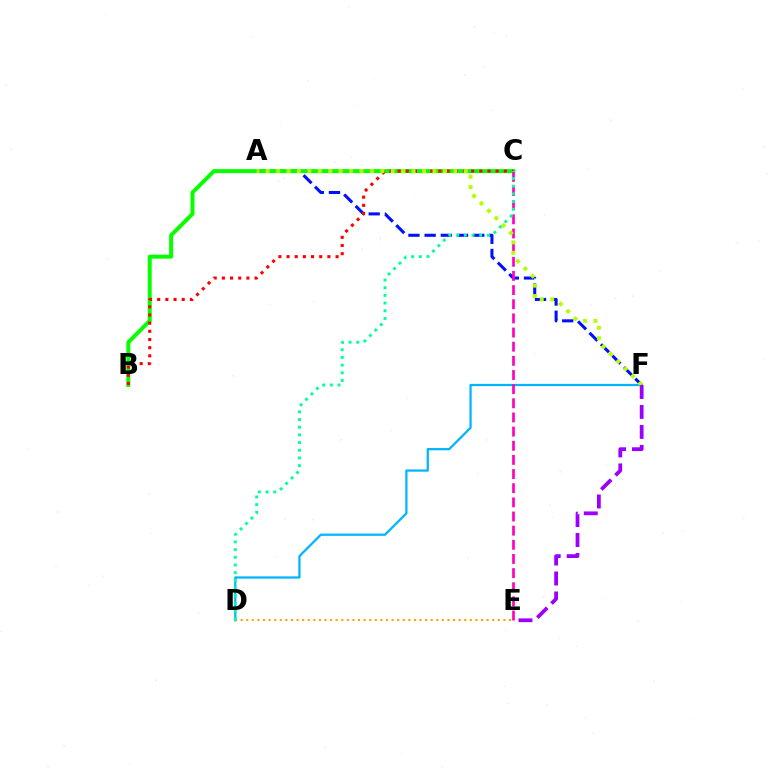{('D', 'F'): [{'color': '#00b5ff', 'line_style': 'solid', 'thickness': 1.62}], ('A', 'F'): [{'color': '#0010ff', 'line_style': 'dashed', 'thickness': 2.2}, {'color': '#b3ff00', 'line_style': 'dotted', 'thickness': 2.83}], ('B', 'C'): [{'color': '#08ff00', 'line_style': 'solid', 'thickness': 2.87}, {'color': '#ff0000', 'line_style': 'dotted', 'thickness': 2.22}], ('D', 'E'): [{'color': '#ffa500', 'line_style': 'dotted', 'thickness': 1.52}], ('C', 'E'): [{'color': '#ff00bd', 'line_style': 'dashed', 'thickness': 1.92}], ('C', 'D'): [{'color': '#00ff9d', 'line_style': 'dotted', 'thickness': 2.09}], ('E', 'F'): [{'color': '#9b00ff', 'line_style': 'dashed', 'thickness': 2.71}]}